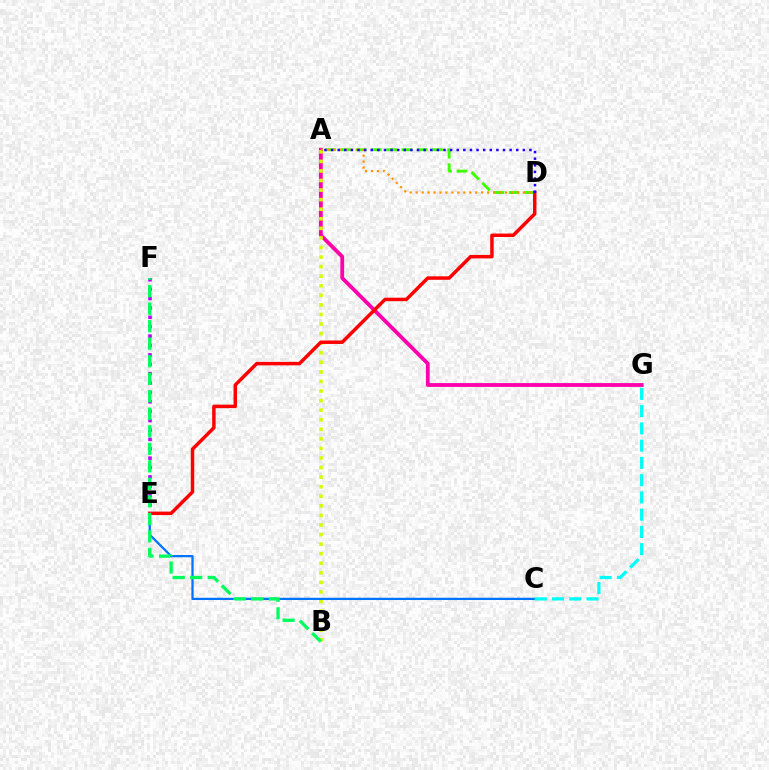{('A', 'G'): [{'color': '#ff00ac', 'line_style': 'solid', 'thickness': 2.74}], ('A', 'B'): [{'color': '#d1ff00', 'line_style': 'dotted', 'thickness': 2.6}], ('A', 'D'): [{'color': '#3dff00', 'line_style': 'dashed', 'thickness': 2.08}, {'color': '#ff9400', 'line_style': 'dotted', 'thickness': 1.62}, {'color': '#2500ff', 'line_style': 'dotted', 'thickness': 1.8}], ('C', 'E'): [{'color': '#0074ff', 'line_style': 'solid', 'thickness': 1.63}], ('D', 'E'): [{'color': '#ff0000', 'line_style': 'solid', 'thickness': 2.49}], ('C', 'G'): [{'color': '#00fff6', 'line_style': 'dashed', 'thickness': 2.34}], ('E', 'F'): [{'color': '#b900ff', 'line_style': 'dotted', 'thickness': 2.55}], ('B', 'F'): [{'color': '#00ff5c', 'line_style': 'dashed', 'thickness': 2.38}]}